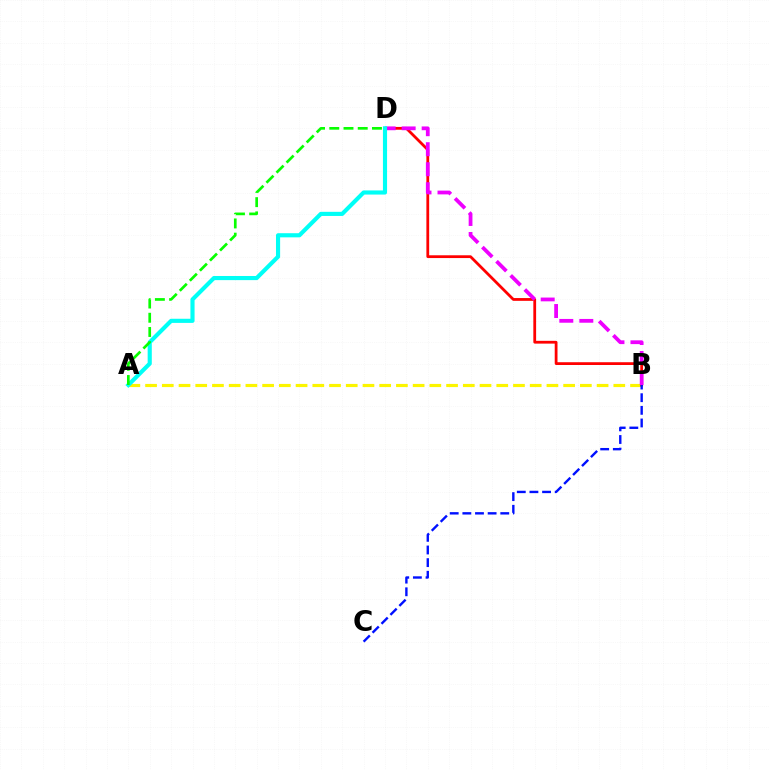{('A', 'B'): [{'color': '#fcf500', 'line_style': 'dashed', 'thickness': 2.27}], ('B', 'D'): [{'color': '#ff0000', 'line_style': 'solid', 'thickness': 2.0}, {'color': '#ee00ff', 'line_style': 'dashed', 'thickness': 2.72}], ('B', 'C'): [{'color': '#0010ff', 'line_style': 'dashed', 'thickness': 1.72}], ('A', 'D'): [{'color': '#00fff6', 'line_style': 'solid', 'thickness': 2.97}, {'color': '#08ff00', 'line_style': 'dashed', 'thickness': 1.93}]}